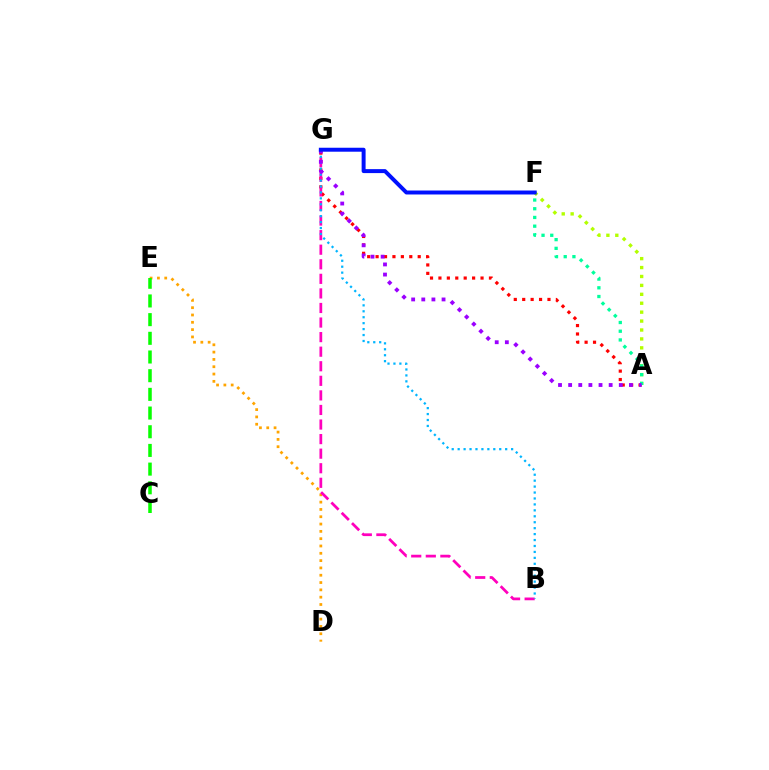{('D', 'E'): [{'color': '#ffa500', 'line_style': 'dotted', 'thickness': 1.99}], ('A', 'G'): [{'color': '#ff0000', 'line_style': 'dotted', 'thickness': 2.29}, {'color': '#9b00ff', 'line_style': 'dotted', 'thickness': 2.75}], ('A', 'F'): [{'color': '#b3ff00', 'line_style': 'dotted', 'thickness': 2.42}, {'color': '#00ff9d', 'line_style': 'dotted', 'thickness': 2.37}], ('C', 'E'): [{'color': '#08ff00', 'line_style': 'dashed', 'thickness': 2.54}], ('B', 'G'): [{'color': '#ff00bd', 'line_style': 'dashed', 'thickness': 1.98}, {'color': '#00b5ff', 'line_style': 'dotted', 'thickness': 1.61}], ('F', 'G'): [{'color': '#0010ff', 'line_style': 'solid', 'thickness': 2.85}]}